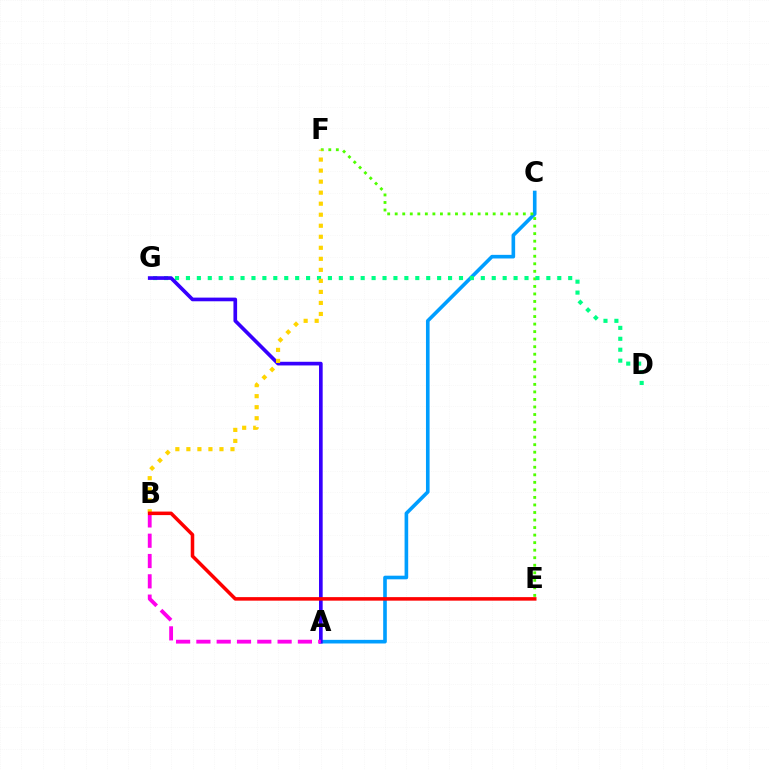{('A', 'C'): [{'color': '#009eff', 'line_style': 'solid', 'thickness': 2.61}], ('E', 'F'): [{'color': '#4fff00', 'line_style': 'dotted', 'thickness': 2.05}], ('D', 'G'): [{'color': '#00ff86', 'line_style': 'dotted', 'thickness': 2.97}], ('A', 'G'): [{'color': '#3700ff', 'line_style': 'solid', 'thickness': 2.64}], ('B', 'F'): [{'color': '#ffd500', 'line_style': 'dotted', 'thickness': 3.0}], ('A', 'B'): [{'color': '#ff00ed', 'line_style': 'dashed', 'thickness': 2.76}], ('B', 'E'): [{'color': '#ff0000', 'line_style': 'solid', 'thickness': 2.54}]}